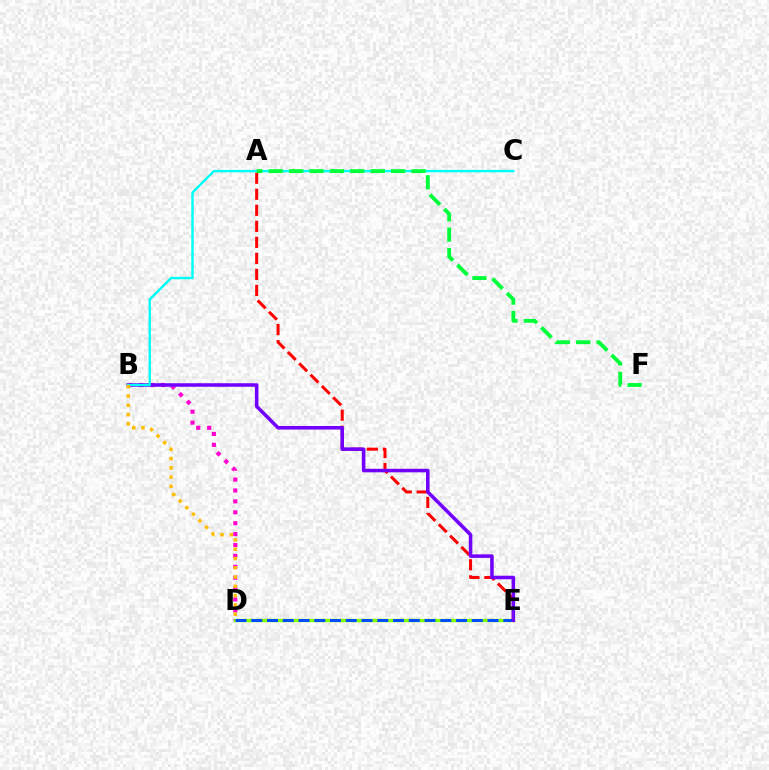{('B', 'D'): [{'color': '#ff00cf', 'line_style': 'dotted', 'thickness': 2.96}, {'color': '#ffbd00', 'line_style': 'dotted', 'thickness': 2.52}], ('D', 'E'): [{'color': '#84ff00', 'line_style': 'solid', 'thickness': 2.43}, {'color': '#004bff', 'line_style': 'dashed', 'thickness': 2.14}], ('A', 'E'): [{'color': '#ff0000', 'line_style': 'dashed', 'thickness': 2.18}], ('B', 'E'): [{'color': '#7200ff', 'line_style': 'solid', 'thickness': 2.55}], ('B', 'C'): [{'color': '#00fff6', 'line_style': 'solid', 'thickness': 1.75}], ('A', 'F'): [{'color': '#00ff39', 'line_style': 'dashed', 'thickness': 2.77}]}